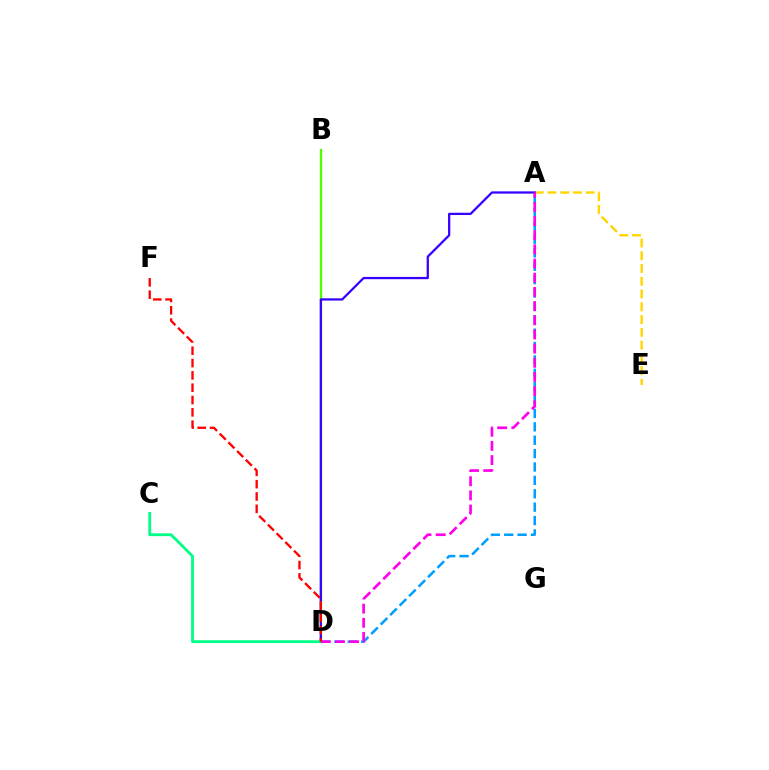{('B', 'D'): [{'color': '#4fff00', 'line_style': 'solid', 'thickness': 1.66}], ('A', 'E'): [{'color': '#ffd500', 'line_style': 'dashed', 'thickness': 1.73}], ('A', 'D'): [{'color': '#3700ff', 'line_style': 'solid', 'thickness': 1.63}, {'color': '#009eff', 'line_style': 'dashed', 'thickness': 1.82}, {'color': '#ff00ed', 'line_style': 'dashed', 'thickness': 1.93}], ('C', 'D'): [{'color': '#00ff86', 'line_style': 'solid', 'thickness': 2.02}], ('D', 'F'): [{'color': '#ff0000', 'line_style': 'dashed', 'thickness': 1.67}]}